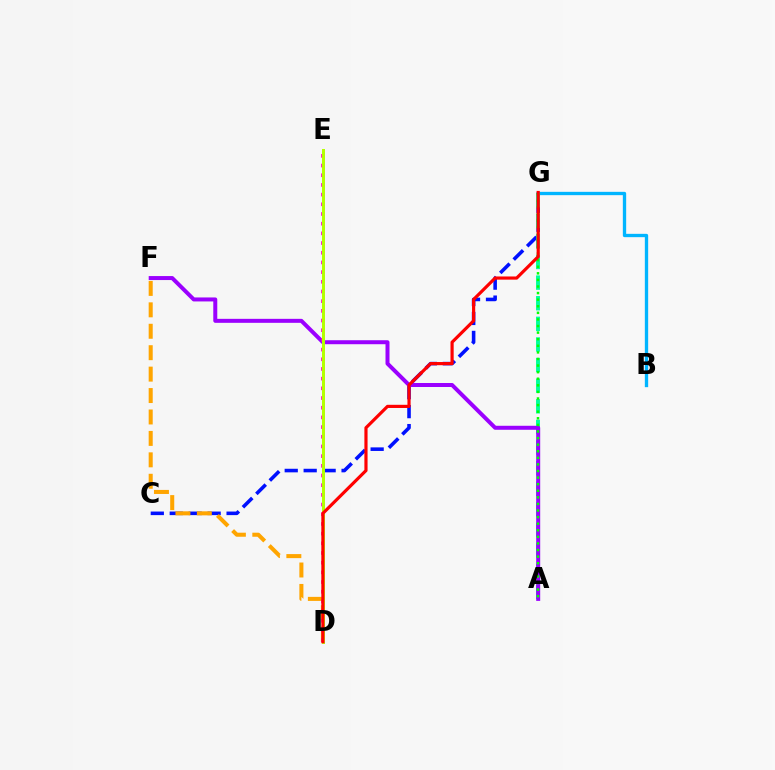{('C', 'G'): [{'color': '#0010ff', 'line_style': 'dashed', 'thickness': 2.57}], ('B', 'G'): [{'color': '#00b5ff', 'line_style': 'solid', 'thickness': 2.4}], ('A', 'G'): [{'color': '#00ff9d', 'line_style': 'dashed', 'thickness': 2.8}, {'color': '#08ff00', 'line_style': 'dotted', 'thickness': 1.79}], ('A', 'F'): [{'color': '#9b00ff', 'line_style': 'solid', 'thickness': 2.87}], ('D', 'F'): [{'color': '#ffa500', 'line_style': 'dashed', 'thickness': 2.91}], ('D', 'E'): [{'color': '#ff00bd', 'line_style': 'dotted', 'thickness': 2.63}, {'color': '#b3ff00', 'line_style': 'solid', 'thickness': 2.14}], ('D', 'G'): [{'color': '#ff0000', 'line_style': 'solid', 'thickness': 2.28}]}